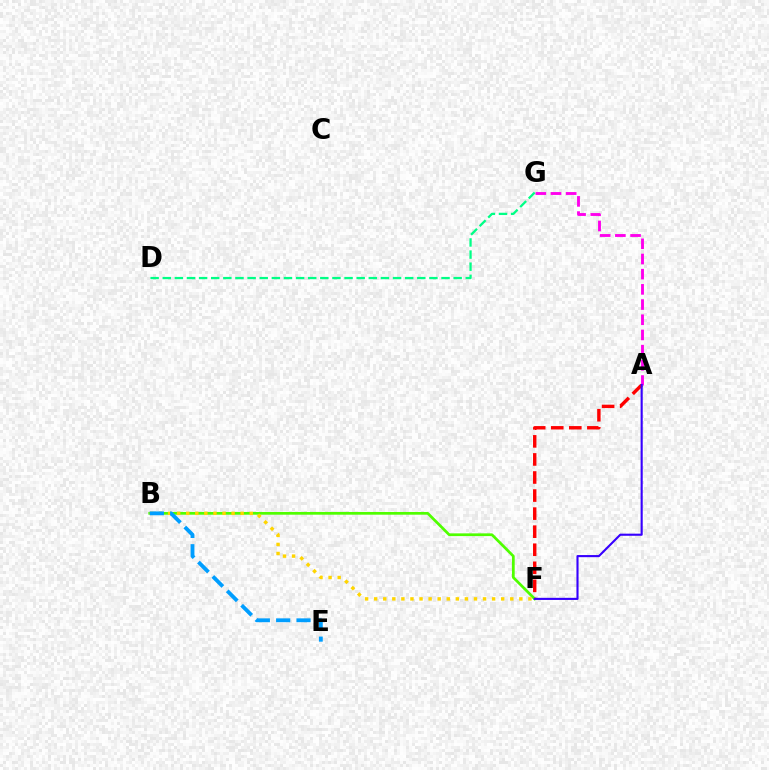{('A', 'F'): [{'color': '#ff0000', 'line_style': 'dashed', 'thickness': 2.45}, {'color': '#3700ff', 'line_style': 'solid', 'thickness': 1.53}], ('B', 'F'): [{'color': '#4fff00', 'line_style': 'solid', 'thickness': 1.96}, {'color': '#ffd500', 'line_style': 'dotted', 'thickness': 2.47}], ('B', 'E'): [{'color': '#009eff', 'line_style': 'dashed', 'thickness': 2.77}], ('A', 'G'): [{'color': '#ff00ed', 'line_style': 'dashed', 'thickness': 2.06}], ('D', 'G'): [{'color': '#00ff86', 'line_style': 'dashed', 'thickness': 1.65}]}